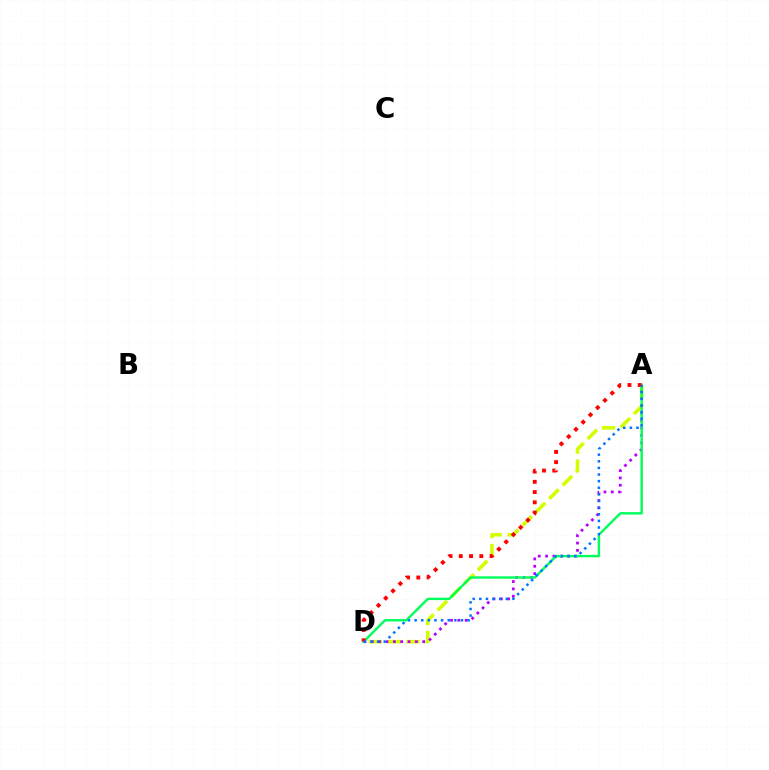{('A', 'D'): [{'color': '#d1ff00', 'line_style': 'dashed', 'thickness': 2.57}, {'color': '#b900ff', 'line_style': 'dotted', 'thickness': 1.99}, {'color': '#00ff5c', 'line_style': 'solid', 'thickness': 1.73}, {'color': '#ff0000', 'line_style': 'dotted', 'thickness': 2.79}, {'color': '#0074ff', 'line_style': 'dotted', 'thickness': 1.8}]}